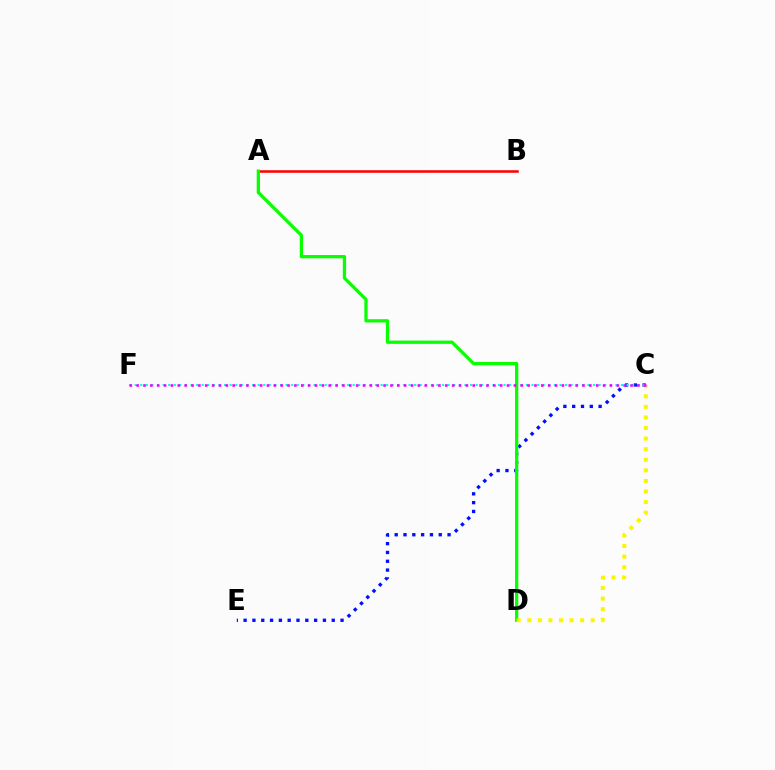{('C', 'E'): [{'color': '#0010ff', 'line_style': 'dotted', 'thickness': 2.39}], ('C', 'F'): [{'color': '#00fff6', 'line_style': 'dotted', 'thickness': 1.52}, {'color': '#ee00ff', 'line_style': 'dotted', 'thickness': 1.86}], ('A', 'B'): [{'color': '#ff0000', 'line_style': 'solid', 'thickness': 1.83}], ('A', 'D'): [{'color': '#08ff00', 'line_style': 'solid', 'thickness': 2.35}], ('C', 'D'): [{'color': '#fcf500', 'line_style': 'dotted', 'thickness': 2.87}]}